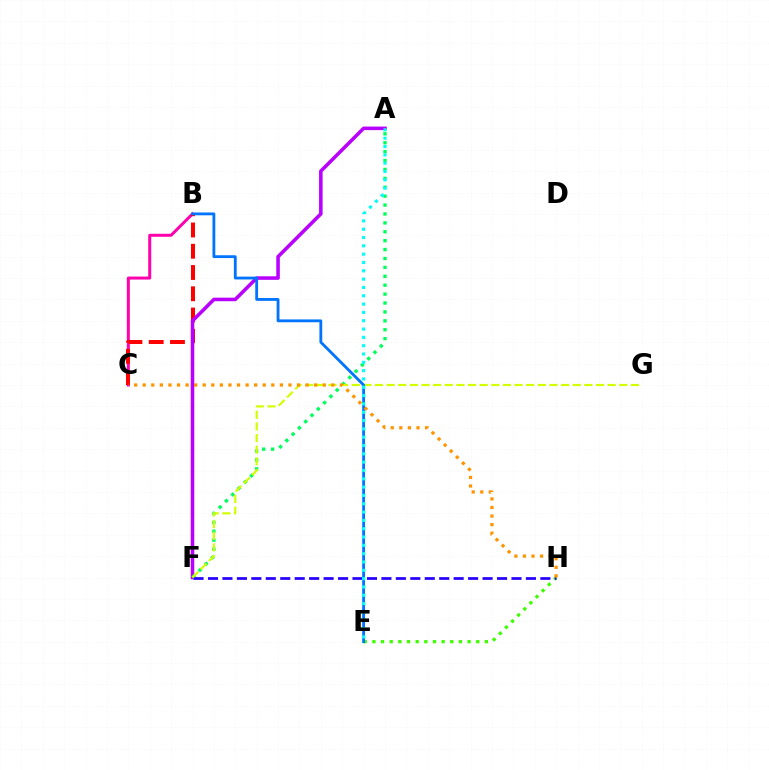{('B', 'C'): [{'color': '#ff00ac', 'line_style': 'solid', 'thickness': 2.16}, {'color': '#ff0000', 'line_style': 'dashed', 'thickness': 2.89}], ('A', 'F'): [{'color': '#b900ff', 'line_style': 'solid', 'thickness': 2.56}, {'color': '#00ff5c', 'line_style': 'dotted', 'thickness': 2.42}], ('E', 'H'): [{'color': '#3dff00', 'line_style': 'dotted', 'thickness': 2.35}], ('F', 'H'): [{'color': '#2500ff', 'line_style': 'dashed', 'thickness': 1.96}], ('F', 'G'): [{'color': '#d1ff00', 'line_style': 'dashed', 'thickness': 1.58}], ('B', 'E'): [{'color': '#0074ff', 'line_style': 'solid', 'thickness': 2.04}], ('C', 'H'): [{'color': '#ff9400', 'line_style': 'dotted', 'thickness': 2.33}], ('A', 'E'): [{'color': '#00fff6', 'line_style': 'dotted', 'thickness': 2.26}]}